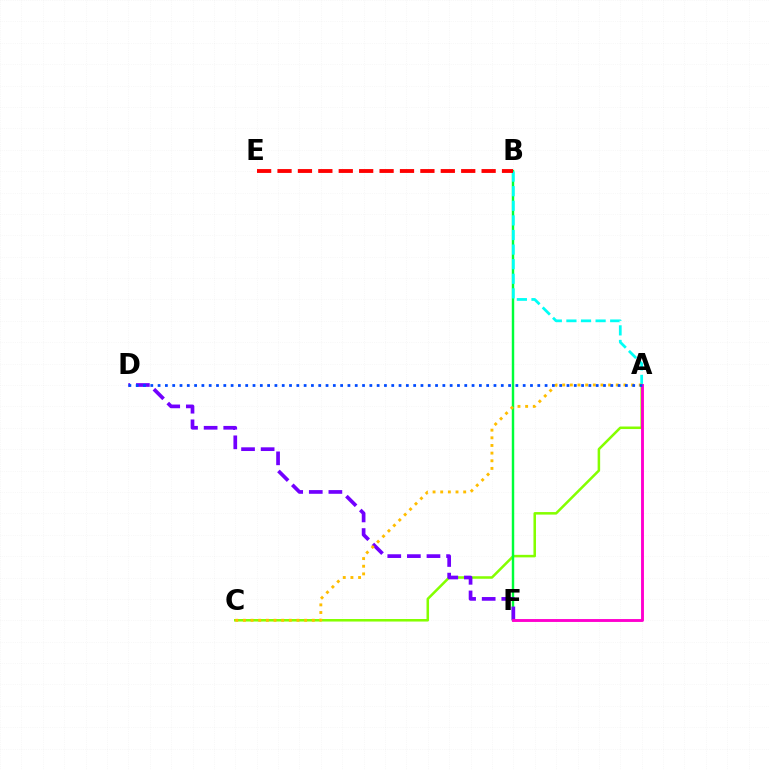{('A', 'C'): [{'color': '#84ff00', 'line_style': 'solid', 'thickness': 1.82}, {'color': '#ffbd00', 'line_style': 'dotted', 'thickness': 2.08}], ('B', 'F'): [{'color': '#00ff39', 'line_style': 'solid', 'thickness': 1.75}], ('A', 'B'): [{'color': '#00fff6', 'line_style': 'dashed', 'thickness': 1.98}], ('D', 'F'): [{'color': '#7200ff', 'line_style': 'dashed', 'thickness': 2.66}], ('A', 'F'): [{'color': '#ff00cf', 'line_style': 'solid', 'thickness': 2.08}], ('B', 'E'): [{'color': '#ff0000', 'line_style': 'dashed', 'thickness': 2.77}], ('A', 'D'): [{'color': '#004bff', 'line_style': 'dotted', 'thickness': 1.98}]}